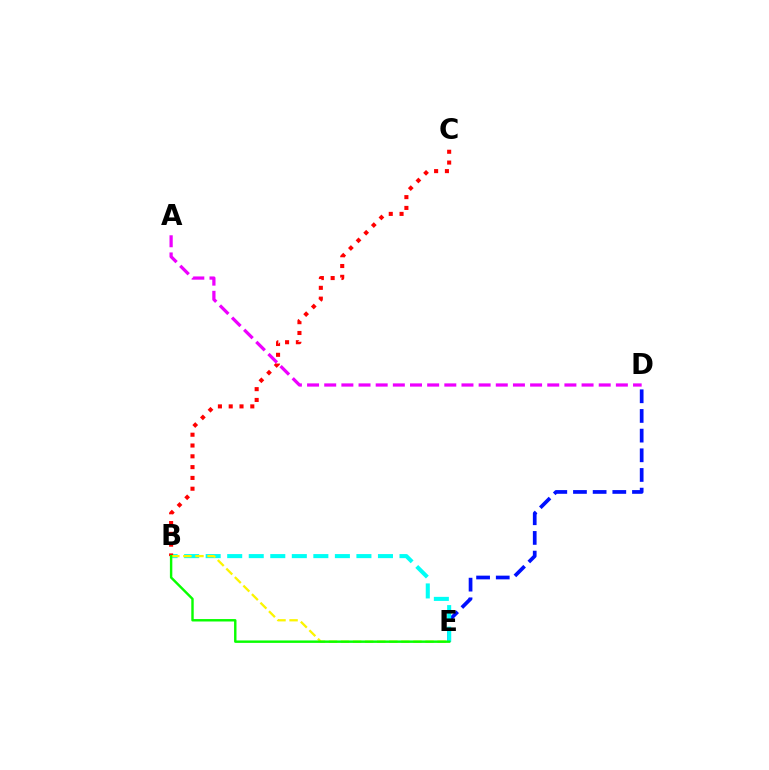{('D', 'E'): [{'color': '#0010ff', 'line_style': 'dashed', 'thickness': 2.67}], ('B', 'E'): [{'color': '#00fff6', 'line_style': 'dashed', 'thickness': 2.93}, {'color': '#fcf500', 'line_style': 'dashed', 'thickness': 1.64}, {'color': '#08ff00', 'line_style': 'solid', 'thickness': 1.75}], ('B', 'C'): [{'color': '#ff0000', 'line_style': 'dotted', 'thickness': 2.93}], ('A', 'D'): [{'color': '#ee00ff', 'line_style': 'dashed', 'thickness': 2.33}]}